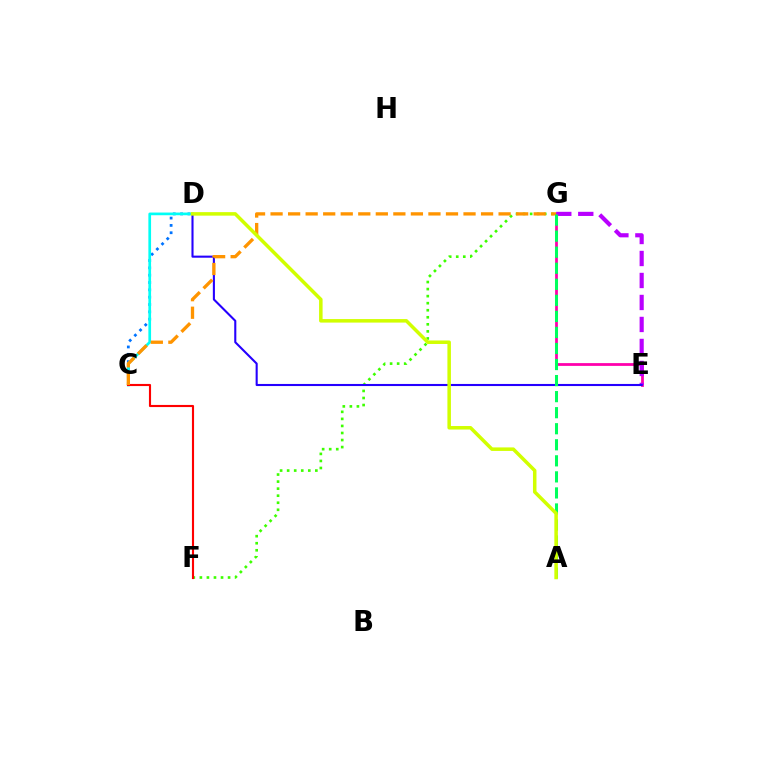{('E', 'G'): [{'color': '#ff00ac', 'line_style': 'solid', 'thickness': 2.01}, {'color': '#b900ff', 'line_style': 'dashed', 'thickness': 2.99}], ('C', 'D'): [{'color': '#0074ff', 'line_style': 'dotted', 'thickness': 1.99}, {'color': '#00fff6', 'line_style': 'solid', 'thickness': 1.94}], ('F', 'G'): [{'color': '#3dff00', 'line_style': 'dotted', 'thickness': 1.92}], ('D', 'E'): [{'color': '#2500ff', 'line_style': 'solid', 'thickness': 1.51}], ('C', 'F'): [{'color': '#ff0000', 'line_style': 'solid', 'thickness': 1.53}], ('C', 'G'): [{'color': '#ff9400', 'line_style': 'dashed', 'thickness': 2.38}], ('A', 'G'): [{'color': '#00ff5c', 'line_style': 'dashed', 'thickness': 2.18}], ('A', 'D'): [{'color': '#d1ff00', 'line_style': 'solid', 'thickness': 2.53}]}